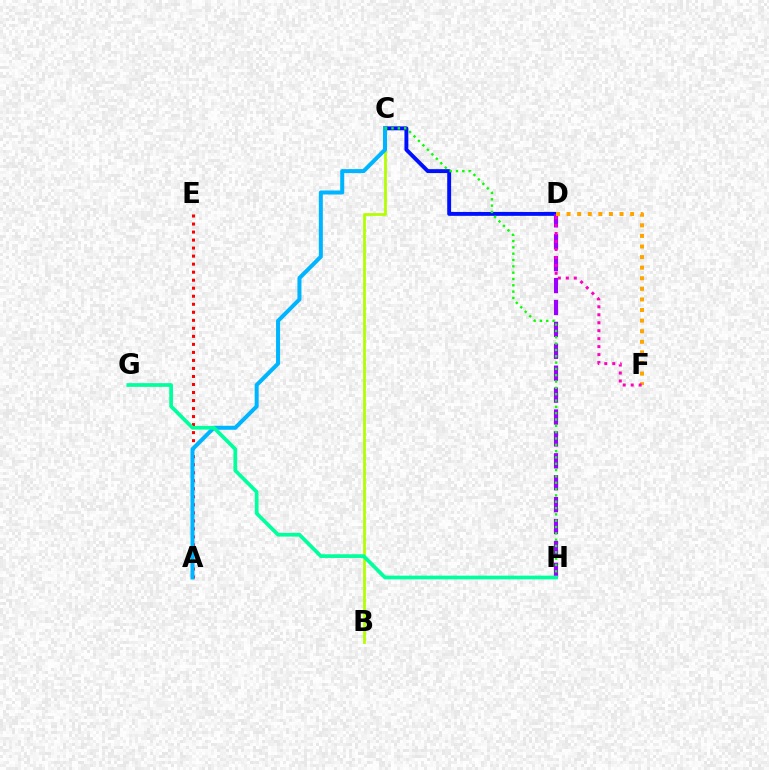{('C', 'D'): [{'color': '#0010ff', 'line_style': 'solid', 'thickness': 2.81}], ('B', 'C'): [{'color': '#b3ff00', 'line_style': 'solid', 'thickness': 1.98}], ('D', 'H'): [{'color': '#9b00ff', 'line_style': 'dashed', 'thickness': 2.98}], ('A', 'E'): [{'color': '#ff0000', 'line_style': 'dotted', 'thickness': 2.18}], ('D', 'F'): [{'color': '#ffa500', 'line_style': 'dotted', 'thickness': 2.88}, {'color': '#ff00bd', 'line_style': 'dotted', 'thickness': 2.16}], ('A', 'C'): [{'color': '#00b5ff', 'line_style': 'solid', 'thickness': 2.89}], ('C', 'H'): [{'color': '#08ff00', 'line_style': 'dotted', 'thickness': 1.72}], ('G', 'H'): [{'color': '#00ff9d', 'line_style': 'solid', 'thickness': 2.67}]}